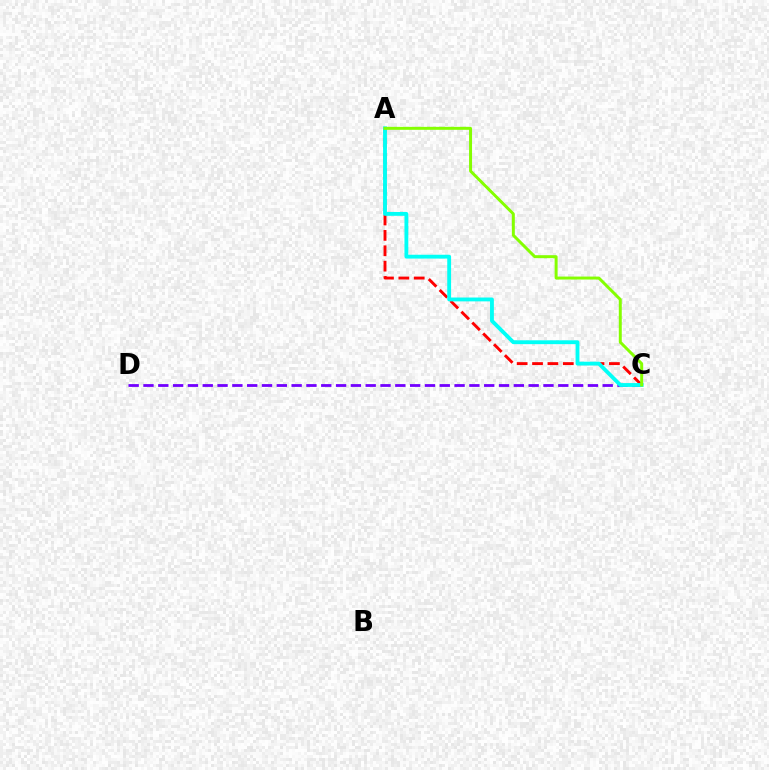{('A', 'C'): [{'color': '#ff0000', 'line_style': 'dashed', 'thickness': 2.09}, {'color': '#00fff6', 'line_style': 'solid', 'thickness': 2.77}, {'color': '#84ff00', 'line_style': 'solid', 'thickness': 2.14}], ('C', 'D'): [{'color': '#7200ff', 'line_style': 'dashed', 'thickness': 2.01}]}